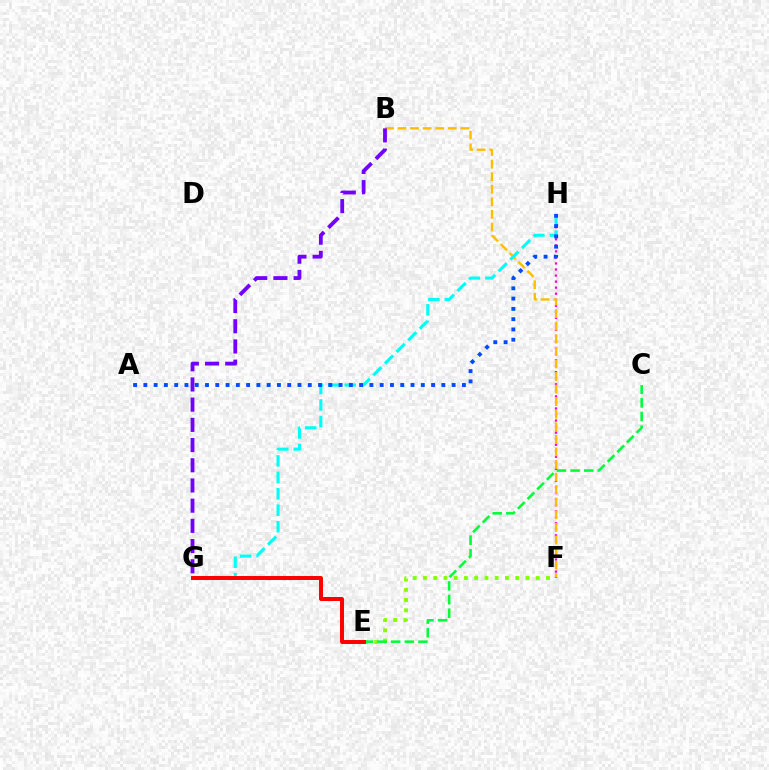{('F', 'H'): [{'color': '#ff00cf', 'line_style': 'dotted', 'thickness': 1.64}], ('E', 'F'): [{'color': '#84ff00', 'line_style': 'dotted', 'thickness': 2.79}], ('C', 'E'): [{'color': '#00ff39', 'line_style': 'dashed', 'thickness': 1.85}], ('B', 'F'): [{'color': '#ffbd00', 'line_style': 'dashed', 'thickness': 1.71}], ('G', 'H'): [{'color': '#00fff6', 'line_style': 'dashed', 'thickness': 2.23}], ('E', 'G'): [{'color': '#ff0000', 'line_style': 'solid', 'thickness': 2.86}], ('A', 'H'): [{'color': '#004bff', 'line_style': 'dotted', 'thickness': 2.79}], ('B', 'G'): [{'color': '#7200ff', 'line_style': 'dashed', 'thickness': 2.74}]}